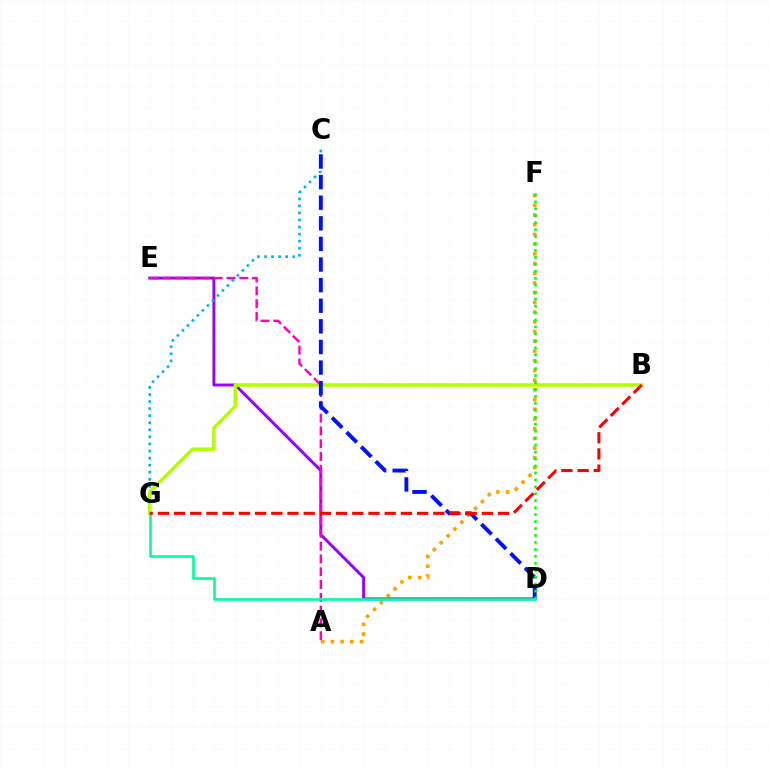{('A', 'F'): [{'color': '#ffa500', 'line_style': 'dotted', 'thickness': 2.64}], ('D', 'E'): [{'color': '#9b00ff', 'line_style': 'solid', 'thickness': 2.1}], ('C', 'G'): [{'color': '#00b5ff', 'line_style': 'dotted', 'thickness': 1.92}], ('B', 'G'): [{'color': '#b3ff00', 'line_style': 'solid', 'thickness': 2.49}, {'color': '#ff0000', 'line_style': 'dashed', 'thickness': 2.2}], ('A', 'E'): [{'color': '#ff00bd', 'line_style': 'dashed', 'thickness': 1.74}], ('C', 'D'): [{'color': '#0010ff', 'line_style': 'dashed', 'thickness': 2.8}], ('D', 'F'): [{'color': '#08ff00', 'line_style': 'dotted', 'thickness': 1.89}], ('D', 'G'): [{'color': '#00ff9d', 'line_style': 'solid', 'thickness': 1.88}]}